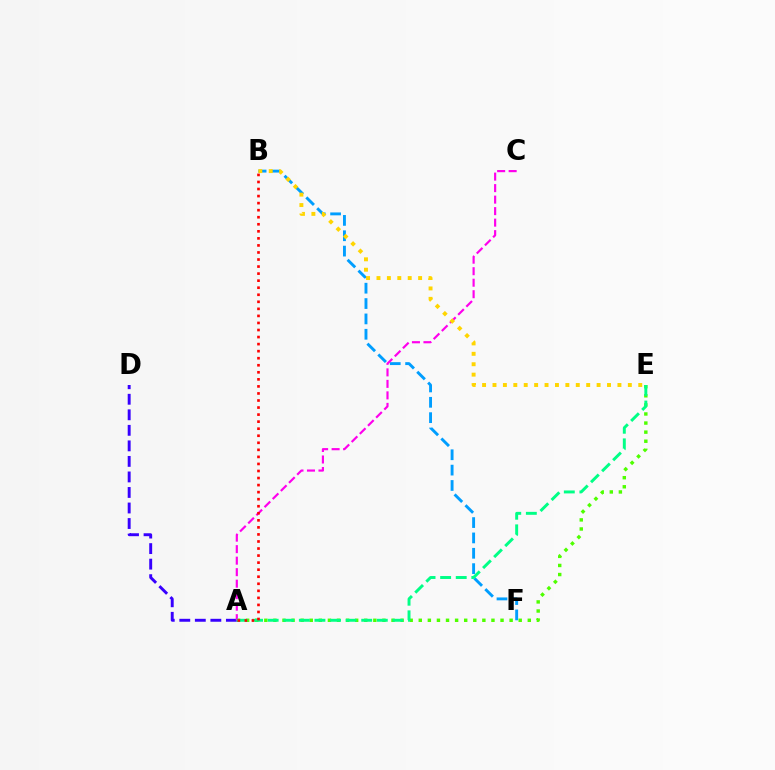{('B', 'F'): [{'color': '#009eff', 'line_style': 'dashed', 'thickness': 2.09}], ('A', 'D'): [{'color': '#3700ff', 'line_style': 'dashed', 'thickness': 2.11}], ('A', 'E'): [{'color': '#4fff00', 'line_style': 'dotted', 'thickness': 2.47}, {'color': '#00ff86', 'line_style': 'dashed', 'thickness': 2.12}], ('A', 'C'): [{'color': '#ff00ed', 'line_style': 'dashed', 'thickness': 1.56}], ('B', 'E'): [{'color': '#ffd500', 'line_style': 'dotted', 'thickness': 2.83}], ('A', 'B'): [{'color': '#ff0000', 'line_style': 'dotted', 'thickness': 1.92}]}